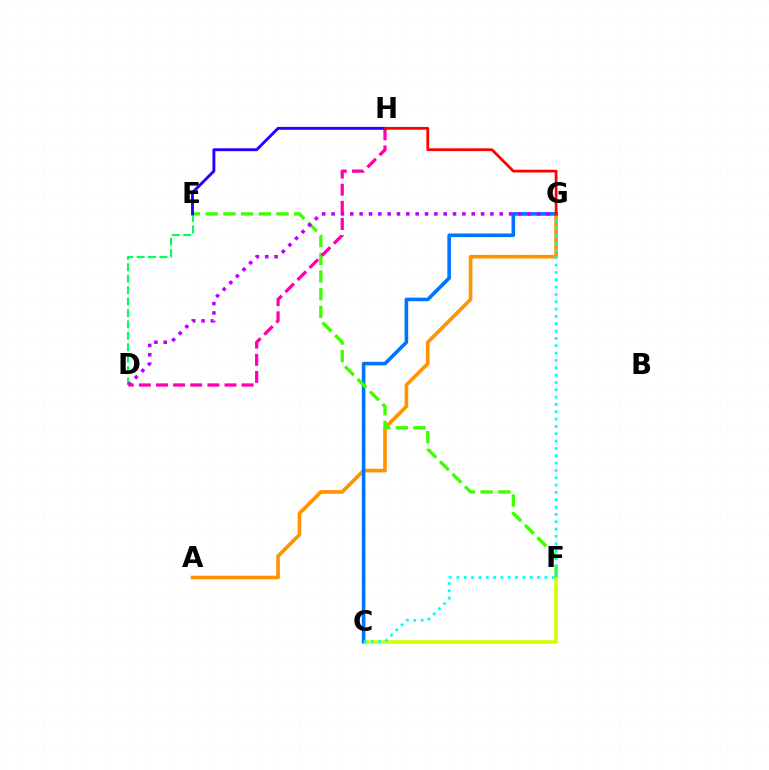{('A', 'G'): [{'color': '#ff9400', 'line_style': 'solid', 'thickness': 2.63}], ('C', 'F'): [{'color': '#d1ff00', 'line_style': 'solid', 'thickness': 2.57}], ('D', 'E'): [{'color': '#00ff5c', 'line_style': 'dashed', 'thickness': 1.55}], ('C', 'G'): [{'color': '#0074ff', 'line_style': 'solid', 'thickness': 2.59}, {'color': '#00fff6', 'line_style': 'dotted', 'thickness': 1.99}], ('E', 'F'): [{'color': '#3dff00', 'line_style': 'dashed', 'thickness': 2.4}], ('D', 'G'): [{'color': '#b900ff', 'line_style': 'dotted', 'thickness': 2.54}], ('D', 'H'): [{'color': '#ff00ac', 'line_style': 'dashed', 'thickness': 2.33}], ('E', 'H'): [{'color': '#2500ff', 'line_style': 'solid', 'thickness': 2.08}], ('G', 'H'): [{'color': '#ff0000', 'line_style': 'solid', 'thickness': 2.0}]}